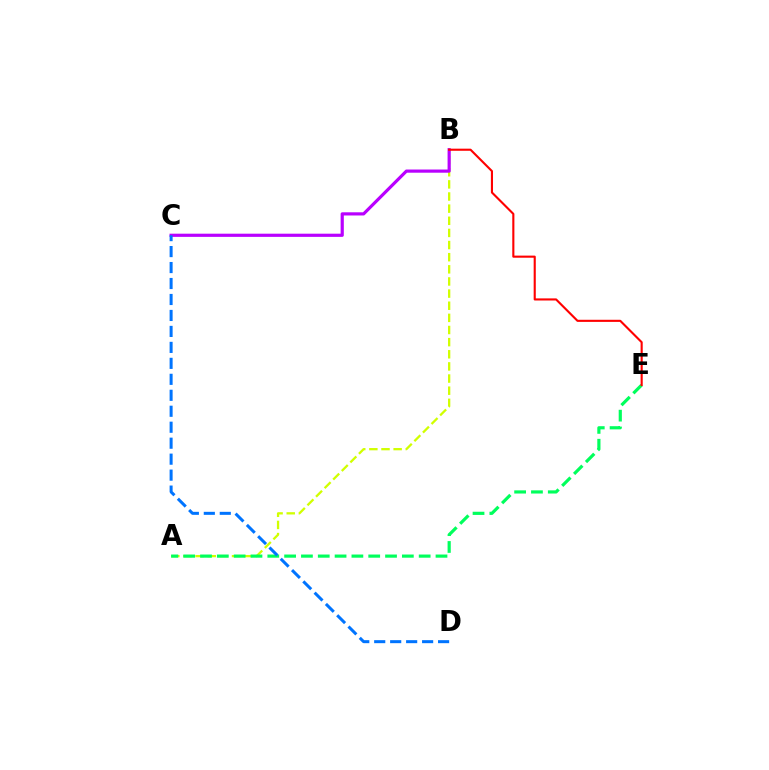{('A', 'B'): [{'color': '#d1ff00', 'line_style': 'dashed', 'thickness': 1.65}], ('A', 'E'): [{'color': '#00ff5c', 'line_style': 'dashed', 'thickness': 2.29}], ('B', 'C'): [{'color': '#b900ff', 'line_style': 'solid', 'thickness': 2.29}], ('B', 'E'): [{'color': '#ff0000', 'line_style': 'solid', 'thickness': 1.52}], ('C', 'D'): [{'color': '#0074ff', 'line_style': 'dashed', 'thickness': 2.17}]}